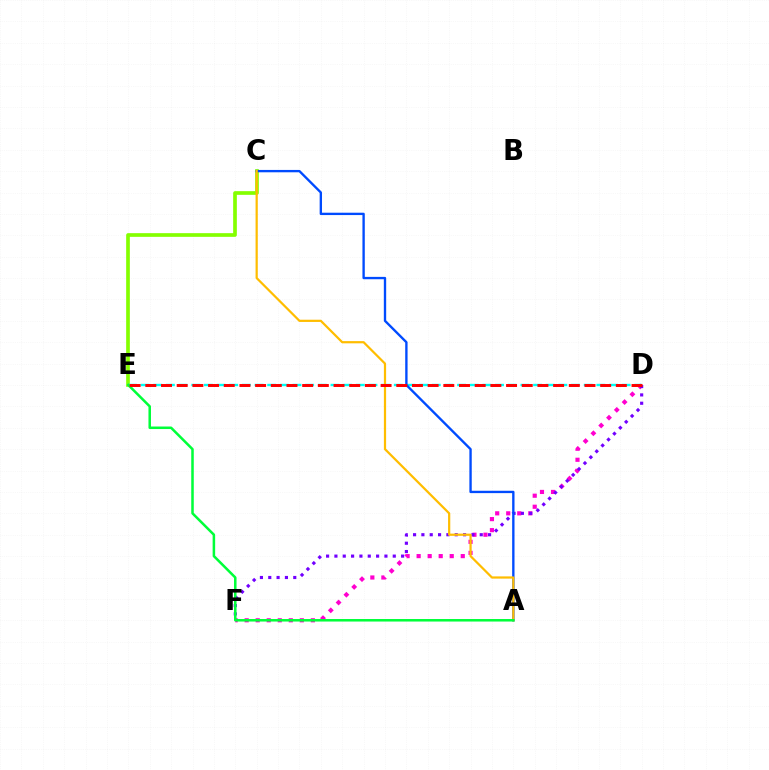{('D', 'F'): [{'color': '#ff00cf', 'line_style': 'dotted', 'thickness': 3.0}, {'color': '#7200ff', 'line_style': 'dotted', 'thickness': 2.26}], ('C', 'E'): [{'color': '#84ff00', 'line_style': 'solid', 'thickness': 2.65}], ('D', 'E'): [{'color': '#00fff6', 'line_style': 'dashed', 'thickness': 1.72}, {'color': '#ff0000', 'line_style': 'dashed', 'thickness': 2.13}], ('A', 'C'): [{'color': '#004bff', 'line_style': 'solid', 'thickness': 1.7}, {'color': '#ffbd00', 'line_style': 'solid', 'thickness': 1.59}], ('A', 'E'): [{'color': '#00ff39', 'line_style': 'solid', 'thickness': 1.82}]}